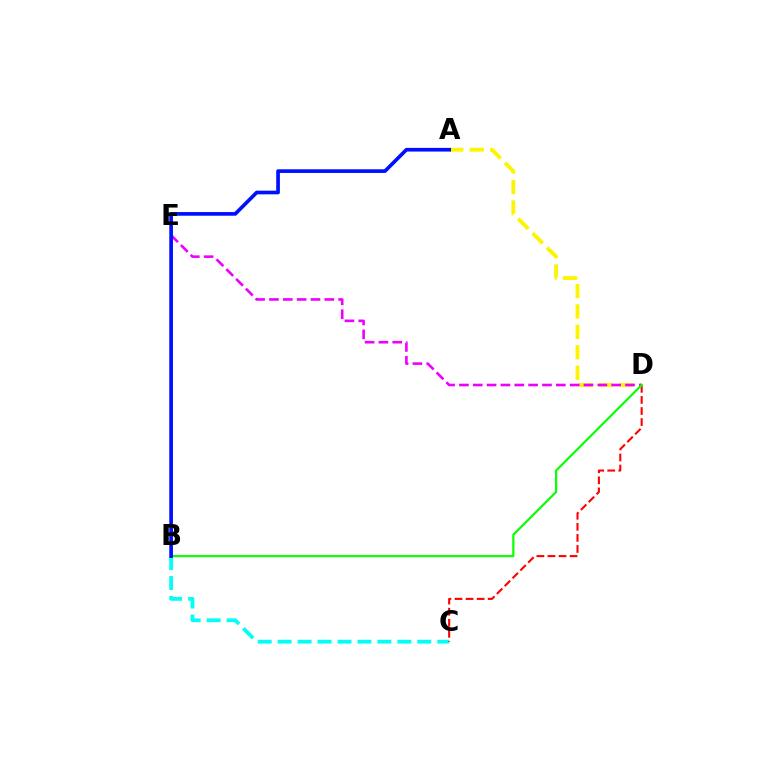{('B', 'C'): [{'color': '#00fff6', 'line_style': 'dashed', 'thickness': 2.71}], ('C', 'D'): [{'color': '#ff0000', 'line_style': 'dashed', 'thickness': 1.5}], ('A', 'D'): [{'color': '#fcf500', 'line_style': 'dashed', 'thickness': 2.78}], ('D', 'E'): [{'color': '#ee00ff', 'line_style': 'dashed', 'thickness': 1.88}], ('B', 'D'): [{'color': '#08ff00', 'line_style': 'solid', 'thickness': 1.56}], ('A', 'B'): [{'color': '#0010ff', 'line_style': 'solid', 'thickness': 2.65}]}